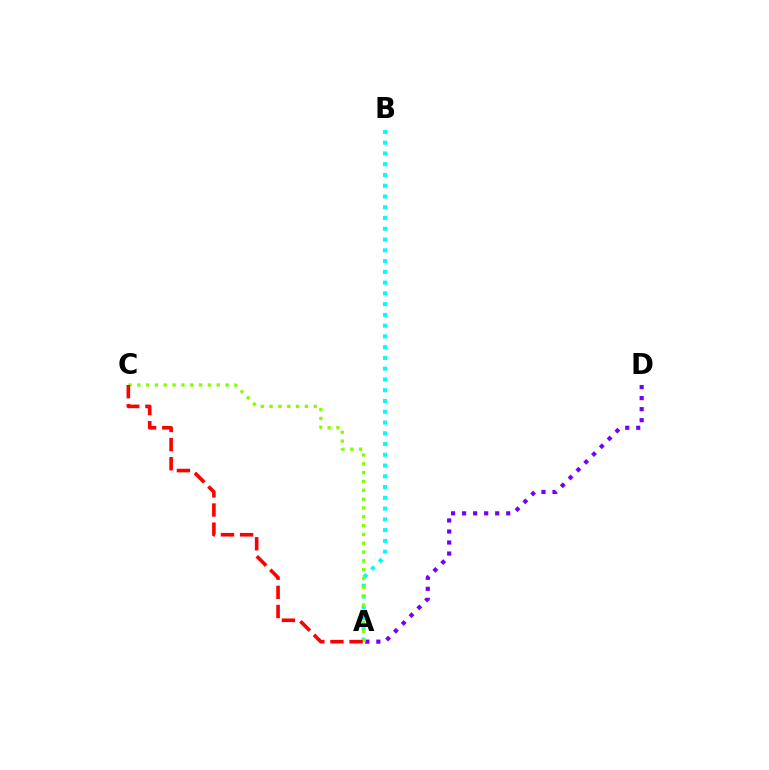{('A', 'D'): [{'color': '#7200ff', 'line_style': 'dotted', 'thickness': 3.0}], ('A', 'B'): [{'color': '#00fff6', 'line_style': 'dotted', 'thickness': 2.92}], ('A', 'C'): [{'color': '#84ff00', 'line_style': 'dotted', 'thickness': 2.4}, {'color': '#ff0000', 'line_style': 'dashed', 'thickness': 2.6}]}